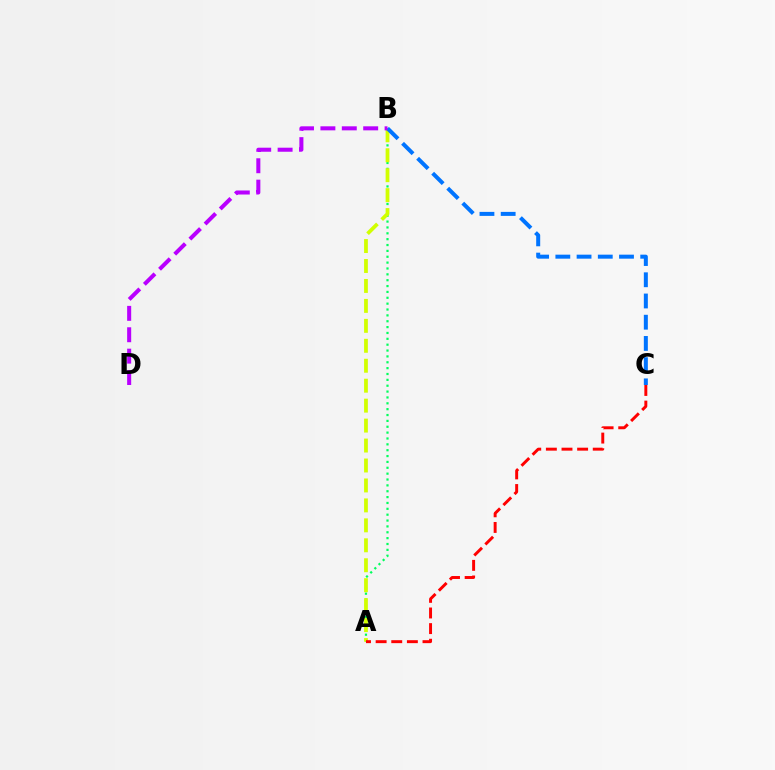{('A', 'B'): [{'color': '#00ff5c', 'line_style': 'dotted', 'thickness': 1.59}, {'color': '#d1ff00', 'line_style': 'dashed', 'thickness': 2.71}], ('B', 'C'): [{'color': '#0074ff', 'line_style': 'dashed', 'thickness': 2.88}], ('A', 'C'): [{'color': '#ff0000', 'line_style': 'dashed', 'thickness': 2.12}], ('B', 'D'): [{'color': '#b900ff', 'line_style': 'dashed', 'thickness': 2.91}]}